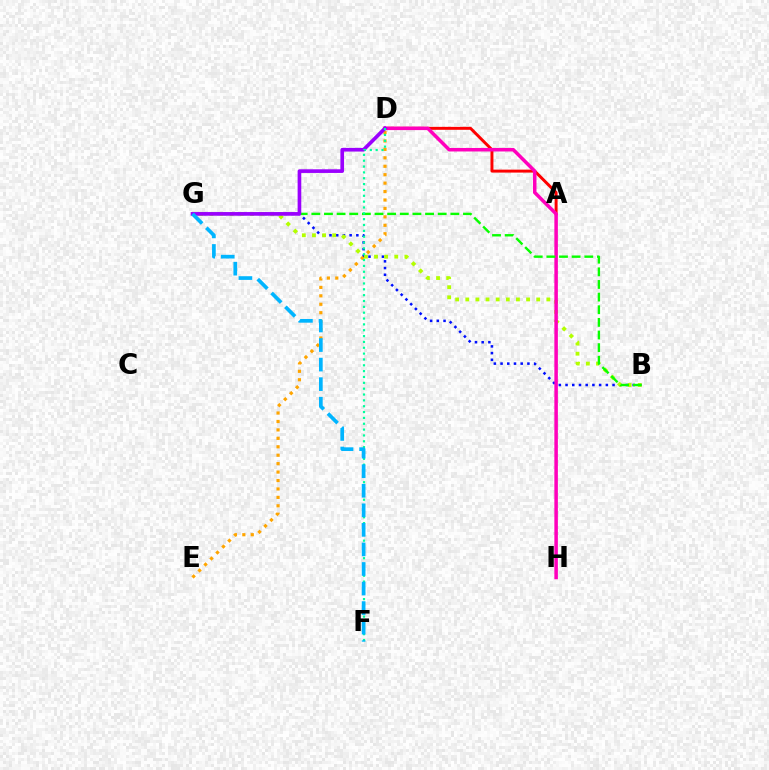{('B', 'G'): [{'color': '#0010ff', 'line_style': 'dotted', 'thickness': 1.82}, {'color': '#b3ff00', 'line_style': 'dotted', 'thickness': 2.75}, {'color': '#08ff00', 'line_style': 'dashed', 'thickness': 1.72}], ('D', 'E'): [{'color': '#ffa500', 'line_style': 'dotted', 'thickness': 2.29}], ('A', 'D'): [{'color': '#ff0000', 'line_style': 'solid', 'thickness': 2.13}], ('D', 'H'): [{'color': '#ff00bd', 'line_style': 'solid', 'thickness': 2.53}], ('D', 'G'): [{'color': '#9b00ff', 'line_style': 'solid', 'thickness': 2.63}], ('D', 'F'): [{'color': '#00ff9d', 'line_style': 'dotted', 'thickness': 1.59}], ('F', 'G'): [{'color': '#00b5ff', 'line_style': 'dashed', 'thickness': 2.66}]}